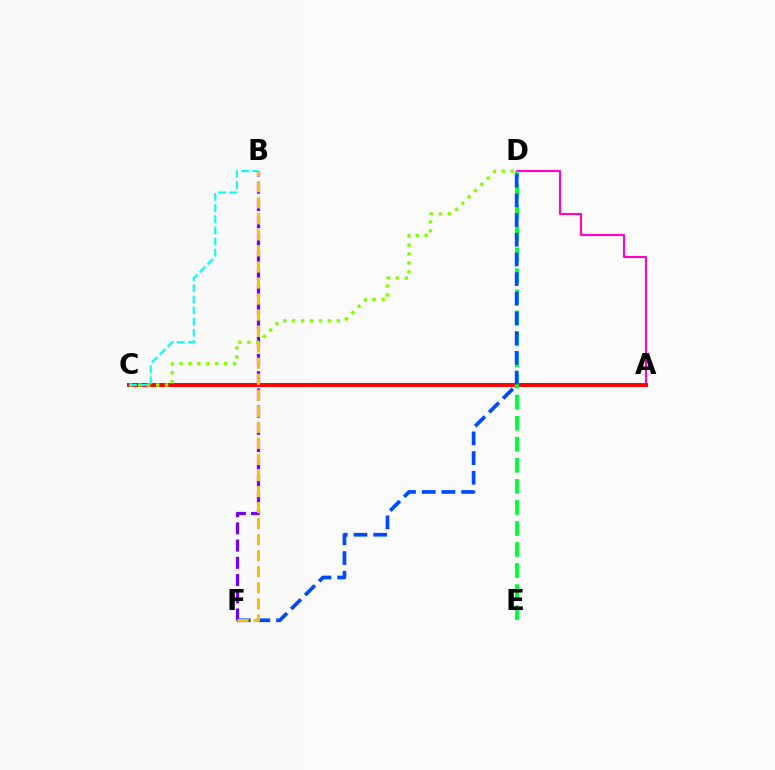{('A', 'D'): [{'color': '#ff00cf', 'line_style': 'solid', 'thickness': 1.52}], ('B', 'F'): [{'color': '#7200ff', 'line_style': 'dashed', 'thickness': 2.34}, {'color': '#ffbd00', 'line_style': 'dashed', 'thickness': 2.18}], ('A', 'C'): [{'color': '#ff0000', 'line_style': 'solid', 'thickness': 2.83}], ('D', 'E'): [{'color': '#00ff39', 'line_style': 'dashed', 'thickness': 2.86}], ('C', 'D'): [{'color': '#84ff00', 'line_style': 'dotted', 'thickness': 2.43}], ('D', 'F'): [{'color': '#004bff', 'line_style': 'dashed', 'thickness': 2.67}], ('B', 'C'): [{'color': '#00fff6', 'line_style': 'dashed', 'thickness': 1.51}]}